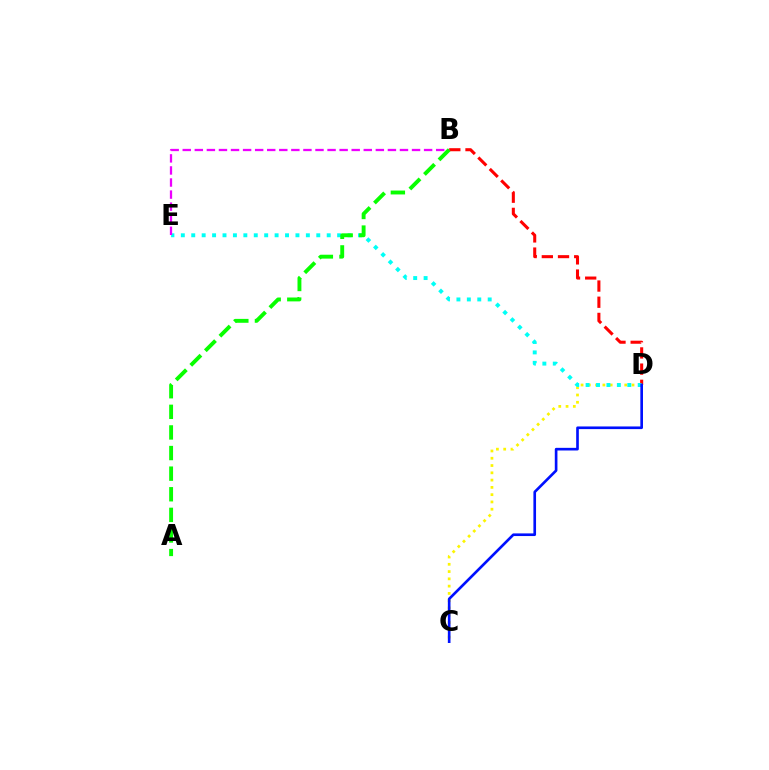{('C', 'D'): [{'color': '#fcf500', 'line_style': 'dotted', 'thickness': 1.98}, {'color': '#0010ff', 'line_style': 'solid', 'thickness': 1.91}], ('B', 'D'): [{'color': '#ff0000', 'line_style': 'dashed', 'thickness': 2.2}], ('D', 'E'): [{'color': '#00fff6', 'line_style': 'dotted', 'thickness': 2.83}], ('B', 'E'): [{'color': '#ee00ff', 'line_style': 'dashed', 'thickness': 1.64}], ('A', 'B'): [{'color': '#08ff00', 'line_style': 'dashed', 'thickness': 2.8}]}